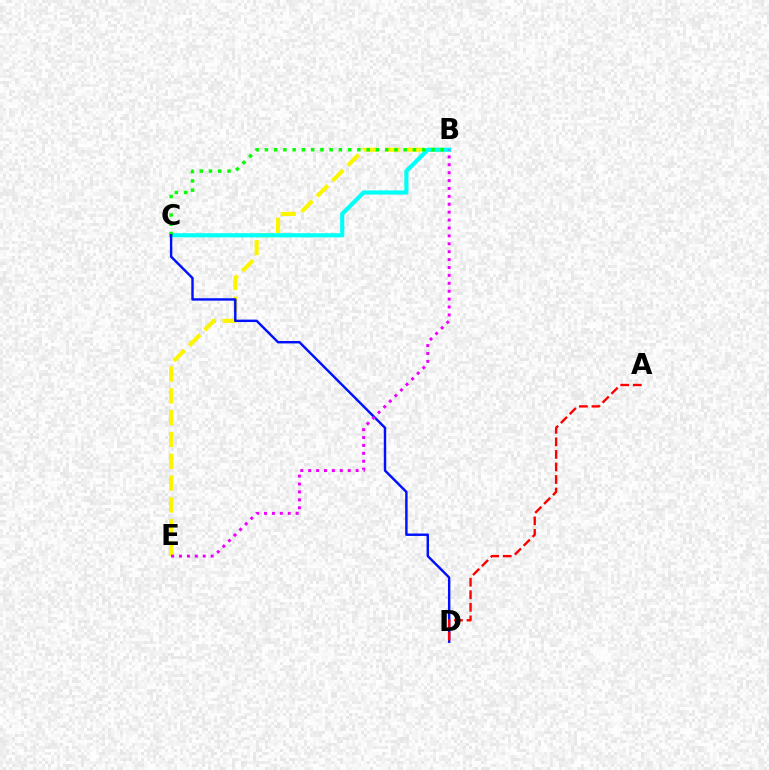{('B', 'E'): [{'color': '#fcf500', 'line_style': 'dashed', 'thickness': 2.96}, {'color': '#ee00ff', 'line_style': 'dotted', 'thickness': 2.15}], ('B', 'C'): [{'color': '#00fff6', 'line_style': 'solid', 'thickness': 3.0}, {'color': '#08ff00', 'line_style': 'dotted', 'thickness': 2.51}], ('C', 'D'): [{'color': '#0010ff', 'line_style': 'solid', 'thickness': 1.74}], ('A', 'D'): [{'color': '#ff0000', 'line_style': 'dashed', 'thickness': 1.71}]}